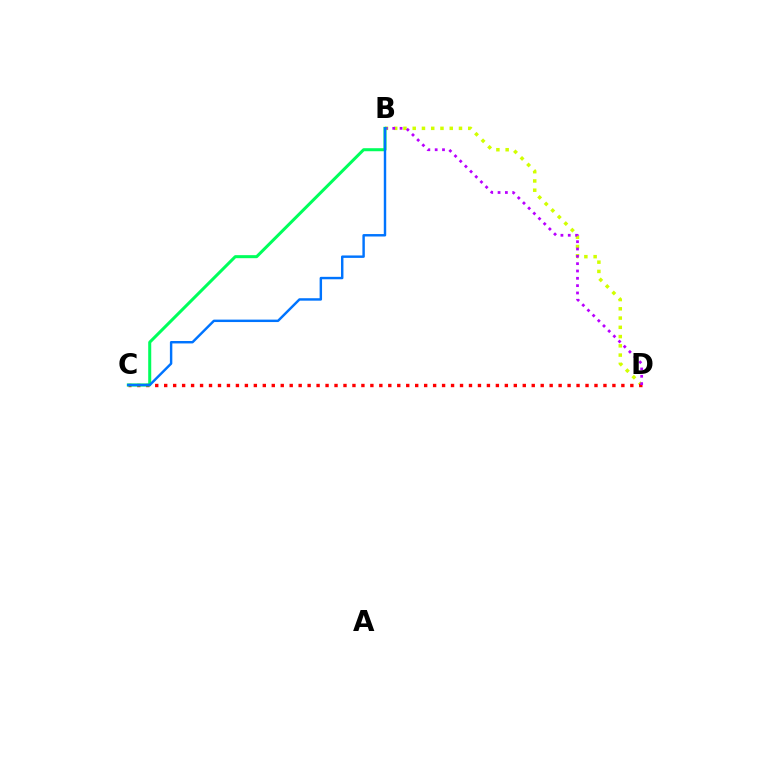{('B', 'D'): [{'color': '#d1ff00', 'line_style': 'dotted', 'thickness': 2.51}, {'color': '#b900ff', 'line_style': 'dotted', 'thickness': 1.99}], ('C', 'D'): [{'color': '#ff0000', 'line_style': 'dotted', 'thickness': 2.44}], ('B', 'C'): [{'color': '#00ff5c', 'line_style': 'solid', 'thickness': 2.18}, {'color': '#0074ff', 'line_style': 'solid', 'thickness': 1.75}]}